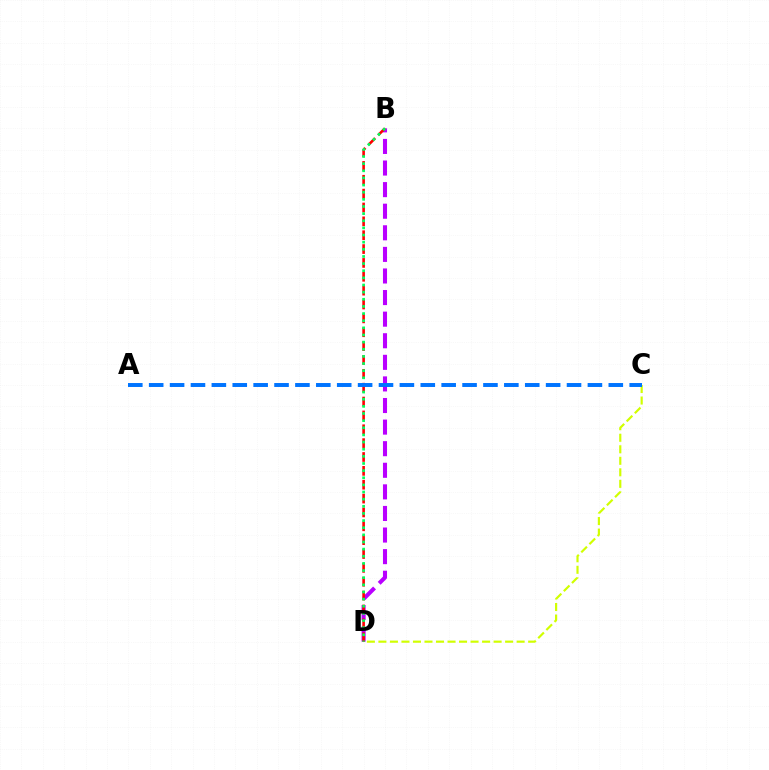{('C', 'D'): [{'color': '#d1ff00', 'line_style': 'dashed', 'thickness': 1.56}], ('B', 'D'): [{'color': '#b900ff', 'line_style': 'dashed', 'thickness': 2.93}, {'color': '#ff0000', 'line_style': 'dashed', 'thickness': 1.88}, {'color': '#00ff5c', 'line_style': 'dotted', 'thickness': 1.94}], ('A', 'C'): [{'color': '#0074ff', 'line_style': 'dashed', 'thickness': 2.84}]}